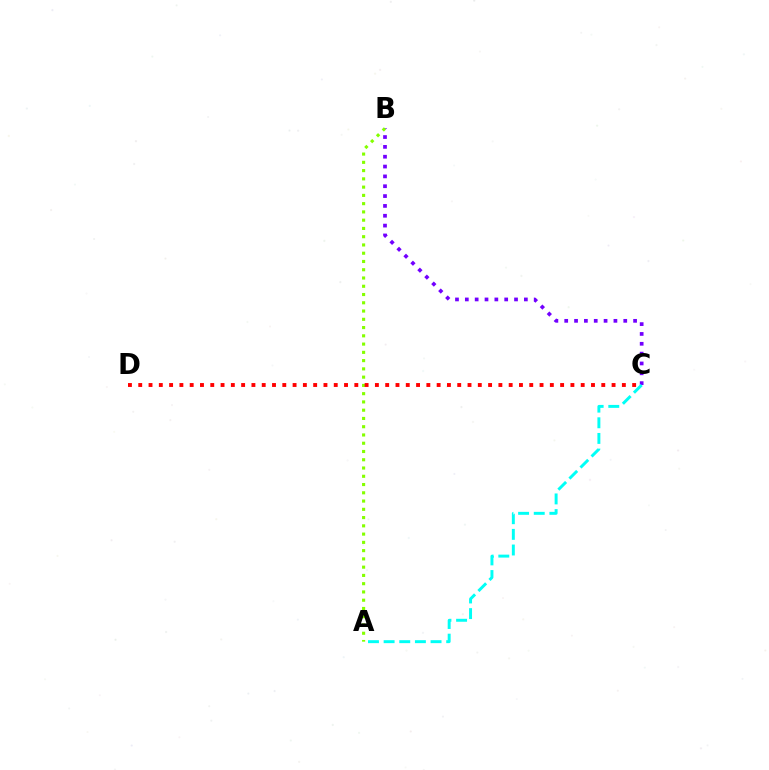{('B', 'C'): [{'color': '#7200ff', 'line_style': 'dotted', 'thickness': 2.67}], ('A', 'B'): [{'color': '#84ff00', 'line_style': 'dotted', 'thickness': 2.24}], ('C', 'D'): [{'color': '#ff0000', 'line_style': 'dotted', 'thickness': 2.8}], ('A', 'C'): [{'color': '#00fff6', 'line_style': 'dashed', 'thickness': 2.13}]}